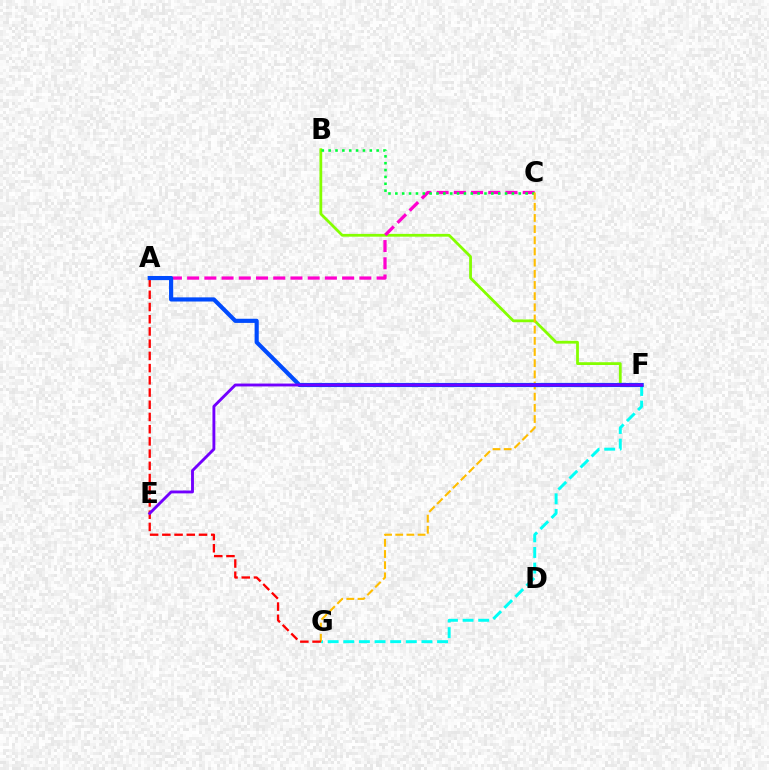{('B', 'F'): [{'color': '#84ff00', 'line_style': 'solid', 'thickness': 2.0}], ('A', 'C'): [{'color': '#ff00cf', 'line_style': 'dashed', 'thickness': 2.34}], ('F', 'G'): [{'color': '#00fff6', 'line_style': 'dashed', 'thickness': 2.12}], ('B', 'C'): [{'color': '#00ff39', 'line_style': 'dotted', 'thickness': 1.86}], ('C', 'G'): [{'color': '#ffbd00', 'line_style': 'dashed', 'thickness': 1.52}], ('A', 'G'): [{'color': '#ff0000', 'line_style': 'dashed', 'thickness': 1.66}], ('A', 'F'): [{'color': '#004bff', 'line_style': 'solid', 'thickness': 2.99}], ('E', 'F'): [{'color': '#7200ff', 'line_style': 'solid', 'thickness': 2.07}]}